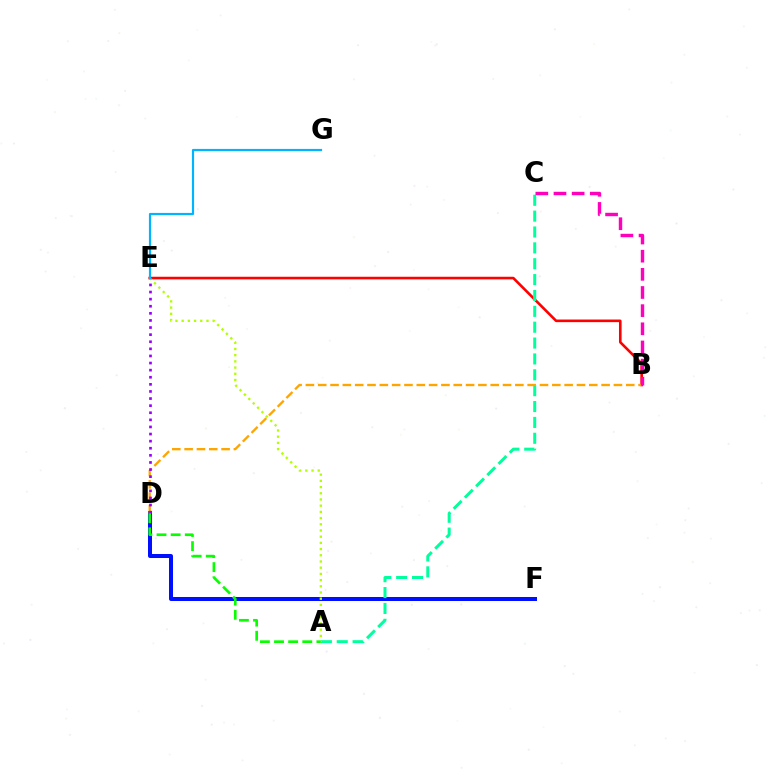{('B', 'E'): [{'color': '#ff0000', 'line_style': 'solid', 'thickness': 1.88}], ('D', 'F'): [{'color': '#0010ff', 'line_style': 'solid', 'thickness': 2.88}], ('A', 'C'): [{'color': '#00ff9d', 'line_style': 'dashed', 'thickness': 2.16}], ('B', 'D'): [{'color': '#ffa500', 'line_style': 'dashed', 'thickness': 1.67}], ('B', 'C'): [{'color': '#ff00bd', 'line_style': 'dashed', 'thickness': 2.47}], ('A', 'E'): [{'color': '#b3ff00', 'line_style': 'dotted', 'thickness': 1.69}], ('D', 'E'): [{'color': '#9b00ff', 'line_style': 'dotted', 'thickness': 1.93}], ('A', 'D'): [{'color': '#08ff00', 'line_style': 'dashed', 'thickness': 1.92}], ('E', 'G'): [{'color': '#00b5ff', 'line_style': 'solid', 'thickness': 1.58}]}